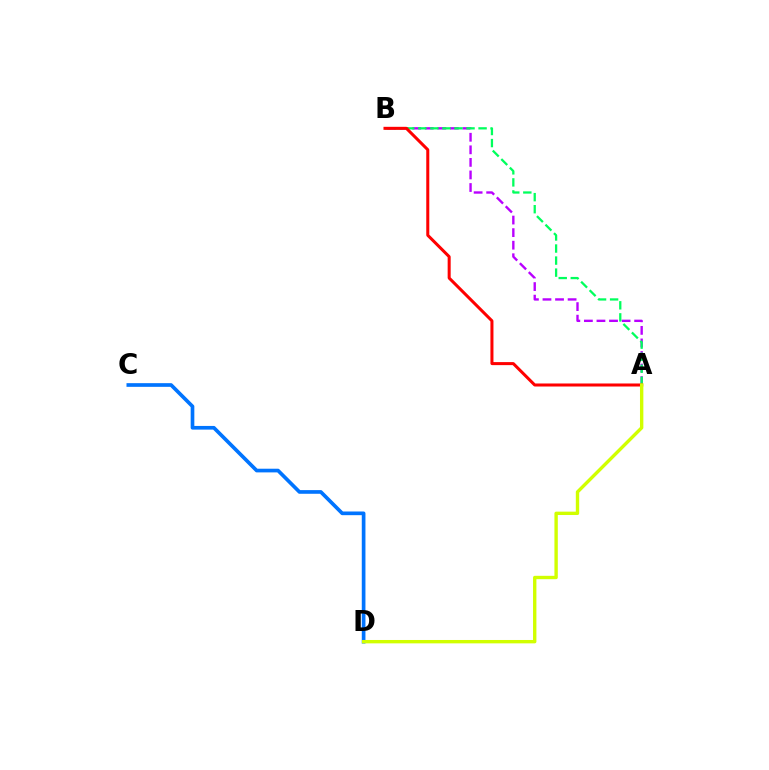{('A', 'B'): [{'color': '#b900ff', 'line_style': 'dashed', 'thickness': 1.71}, {'color': '#00ff5c', 'line_style': 'dashed', 'thickness': 1.64}, {'color': '#ff0000', 'line_style': 'solid', 'thickness': 2.18}], ('C', 'D'): [{'color': '#0074ff', 'line_style': 'solid', 'thickness': 2.65}], ('A', 'D'): [{'color': '#d1ff00', 'line_style': 'solid', 'thickness': 2.43}]}